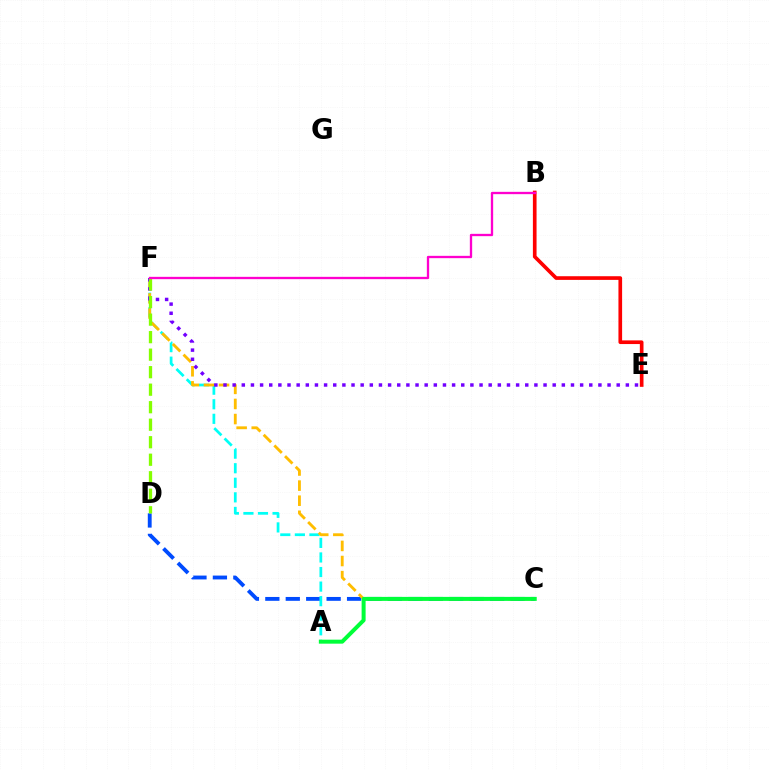{('B', 'E'): [{'color': '#ff0000', 'line_style': 'solid', 'thickness': 2.64}], ('C', 'D'): [{'color': '#004bff', 'line_style': 'dashed', 'thickness': 2.78}], ('A', 'F'): [{'color': '#00fff6', 'line_style': 'dashed', 'thickness': 1.98}], ('C', 'F'): [{'color': '#ffbd00', 'line_style': 'dashed', 'thickness': 2.05}], ('E', 'F'): [{'color': '#7200ff', 'line_style': 'dotted', 'thickness': 2.48}], ('D', 'F'): [{'color': '#84ff00', 'line_style': 'dashed', 'thickness': 2.38}], ('A', 'C'): [{'color': '#00ff39', 'line_style': 'solid', 'thickness': 2.88}], ('B', 'F'): [{'color': '#ff00cf', 'line_style': 'solid', 'thickness': 1.67}]}